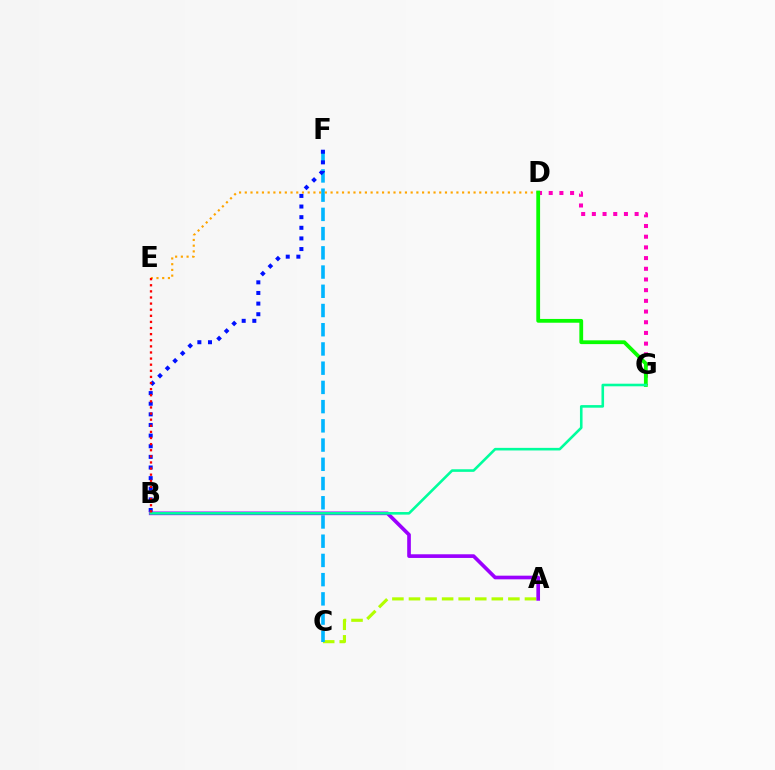{('A', 'C'): [{'color': '#b3ff00', 'line_style': 'dashed', 'thickness': 2.25}], ('D', 'G'): [{'color': '#ff00bd', 'line_style': 'dotted', 'thickness': 2.9}, {'color': '#08ff00', 'line_style': 'solid', 'thickness': 2.72}], ('C', 'F'): [{'color': '#00b5ff', 'line_style': 'dashed', 'thickness': 2.61}], ('B', 'F'): [{'color': '#0010ff', 'line_style': 'dotted', 'thickness': 2.89}], ('A', 'B'): [{'color': '#9b00ff', 'line_style': 'solid', 'thickness': 2.64}], ('D', 'E'): [{'color': '#ffa500', 'line_style': 'dotted', 'thickness': 1.55}], ('B', 'G'): [{'color': '#00ff9d', 'line_style': 'solid', 'thickness': 1.87}], ('B', 'E'): [{'color': '#ff0000', 'line_style': 'dotted', 'thickness': 1.66}]}